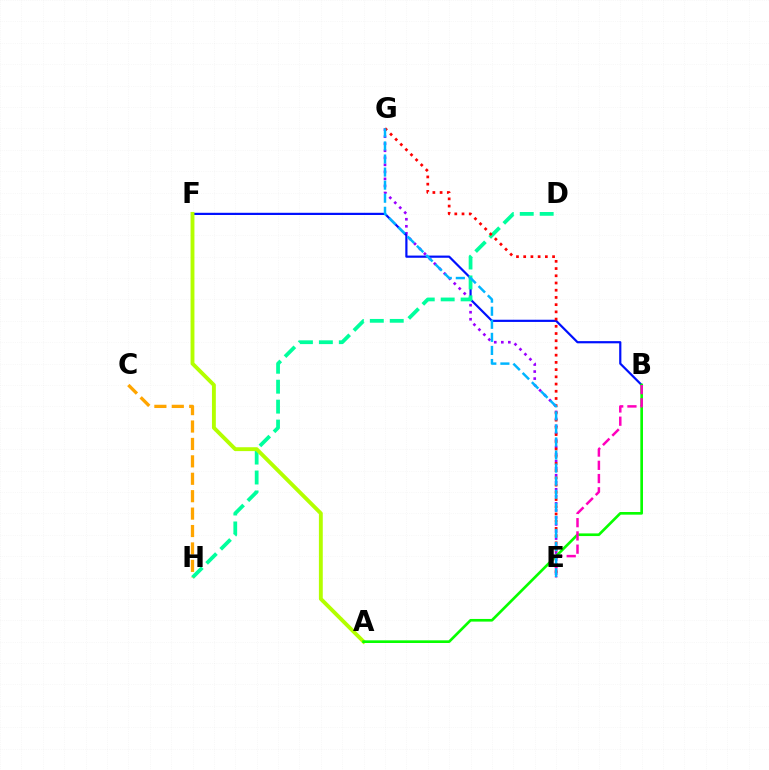{('E', 'G'): [{'color': '#9b00ff', 'line_style': 'dotted', 'thickness': 1.91}, {'color': '#ff0000', 'line_style': 'dotted', 'thickness': 1.96}, {'color': '#00b5ff', 'line_style': 'dashed', 'thickness': 1.77}], ('B', 'F'): [{'color': '#0010ff', 'line_style': 'solid', 'thickness': 1.58}], ('D', 'H'): [{'color': '#00ff9d', 'line_style': 'dashed', 'thickness': 2.71}], ('C', 'H'): [{'color': '#ffa500', 'line_style': 'dashed', 'thickness': 2.37}], ('A', 'F'): [{'color': '#b3ff00', 'line_style': 'solid', 'thickness': 2.79}], ('A', 'B'): [{'color': '#08ff00', 'line_style': 'solid', 'thickness': 1.91}], ('B', 'E'): [{'color': '#ff00bd', 'line_style': 'dashed', 'thickness': 1.8}]}